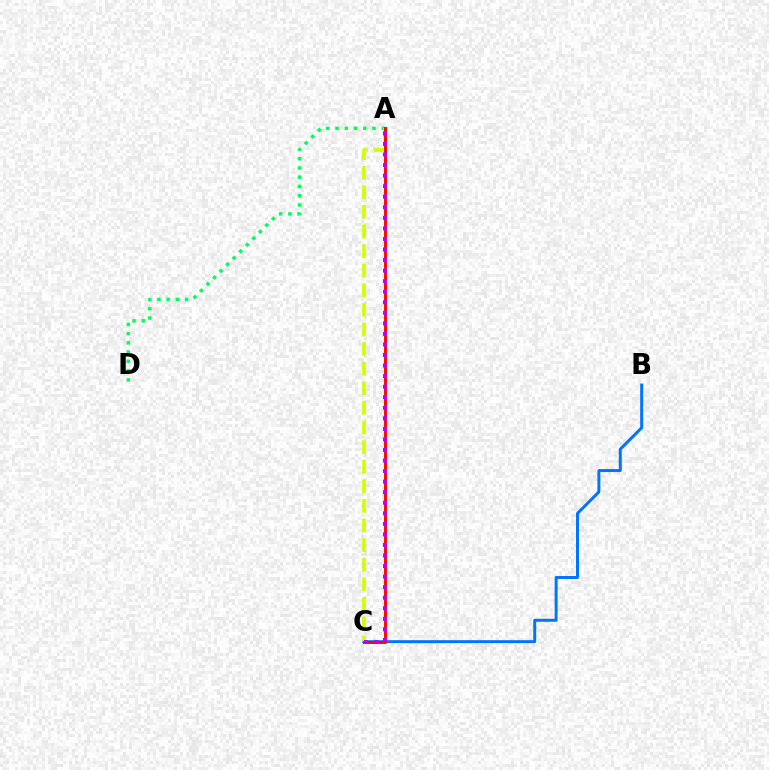{('A', 'D'): [{'color': '#00ff5c', 'line_style': 'dotted', 'thickness': 2.51}], ('B', 'C'): [{'color': '#0074ff', 'line_style': 'solid', 'thickness': 2.14}], ('A', 'C'): [{'color': '#d1ff00', 'line_style': 'dashed', 'thickness': 2.66}, {'color': '#ff0000', 'line_style': 'solid', 'thickness': 2.06}, {'color': '#b900ff', 'line_style': 'dotted', 'thickness': 2.87}]}